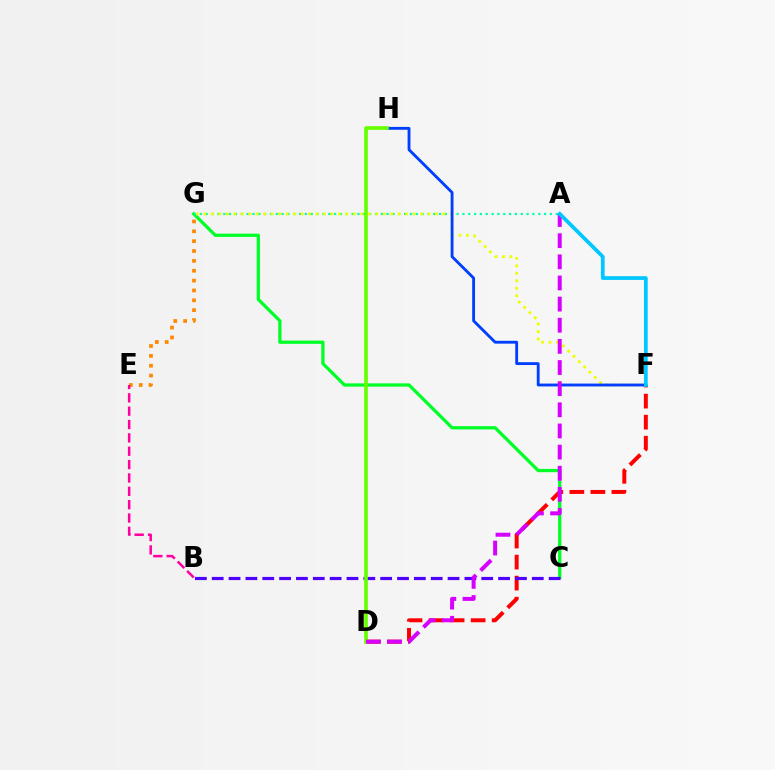{('C', 'G'): [{'color': '#00ff27', 'line_style': 'solid', 'thickness': 2.34}], ('D', 'F'): [{'color': '#ff0000', 'line_style': 'dashed', 'thickness': 2.86}], ('A', 'G'): [{'color': '#00ffaf', 'line_style': 'dotted', 'thickness': 1.58}], ('F', 'G'): [{'color': '#eeff00', 'line_style': 'dotted', 'thickness': 2.03}], ('F', 'H'): [{'color': '#003fff', 'line_style': 'solid', 'thickness': 2.05}], ('B', 'C'): [{'color': '#4f00ff', 'line_style': 'dashed', 'thickness': 2.29}], ('D', 'H'): [{'color': '#66ff00', 'line_style': 'solid', 'thickness': 2.64}], ('E', 'G'): [{'color': '#ff8800', 'line_style': 'dotted', 'thickness': 2.68}], ('B', 'E'): [{'color': '#ff00a0', 'line_style': 'dashed', 'thickness': 1.81}], ('A', 'D'): [{'color': '#d600ff', 'line_style': 'dashed', 'thickness': 2.87}], ('A', 'F'): [{'color': '#00c7ff', 'line_style': 'solid', 'thickness': 2.69}]}